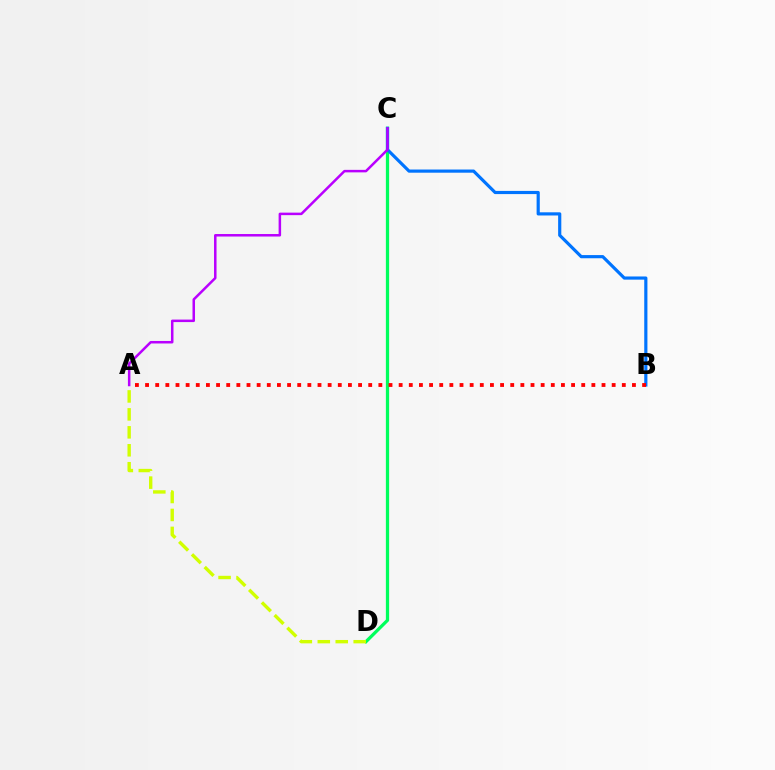{('C', 'D'): [{'color': '#00ff5c', 'line_style': 'solid', 'thickness': 2.34}], ('B', 'C'): [{'color': '#0074ff', 'line_style': 'solid', 'thickness': 2.28}], ('A', 'D'): [{'color': '#d1ff00', 'line_style': 'dashed', 'thickness': 2.44}], ('A', 'C'): [{'color': '#b900ff', 'line_style': 'solid', 'thickness': 1.81}], ('A', 'B'): [{'color': '#ff0000', 'line_style': 'dotted', 'thickness': 2.76}]}